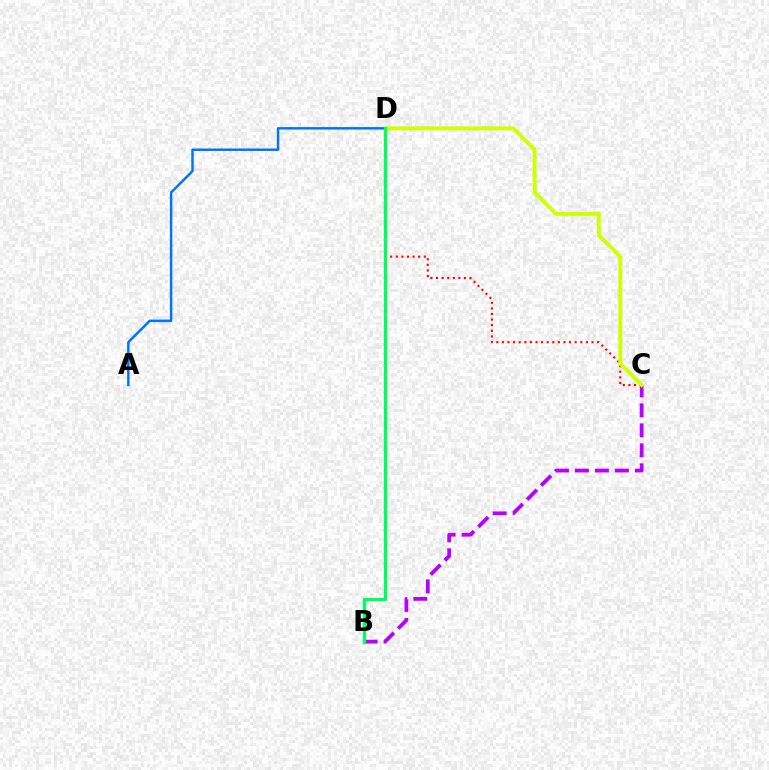{('B', 'C'): [{'color': '#b900ff', 'line_style': 'dashed', 'thickness': 2.72}], ('C', 'D'): [{'color': '#ff0000', 'line_style': 'dotted', 'thickness': 1.52}, {'color': '#d1ff00', 'line_style': 'solid', 'thickness': 2.8}], ('A', 'D'): [{'color': '#0074ff', 'line_style': 'solid', 'thickness': 1.78}], ('B', 'D'): [{'color': '#00ff5c', 'line_style': 'solid', 'thickness': 2.34}]}